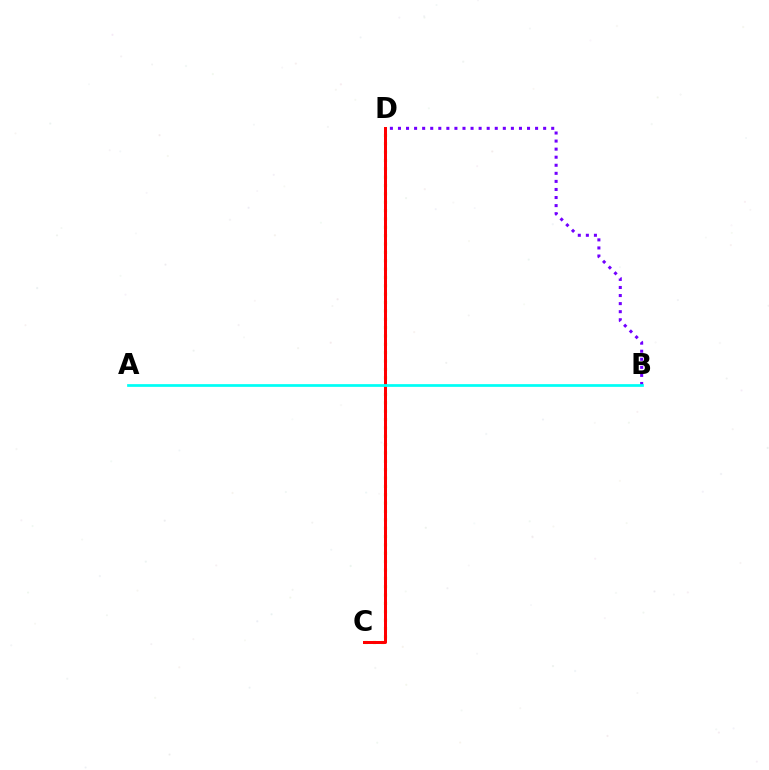{('C', 'D'): [{'color': '#84ff00', 'line_style': 'dotted', 'thickness': 2.27}, {'color': '#ff0000', 'line_style': 'solid', 'thickness': 2.15}], ('B', 'D'): [{'color': '#7200ff', 'line_style': 'dotted', 'thickness': 2.19}], ('A', 'B'): [{'color': '#00fff6', 'line_style': 'solid', 'thickness': 1.96}]}